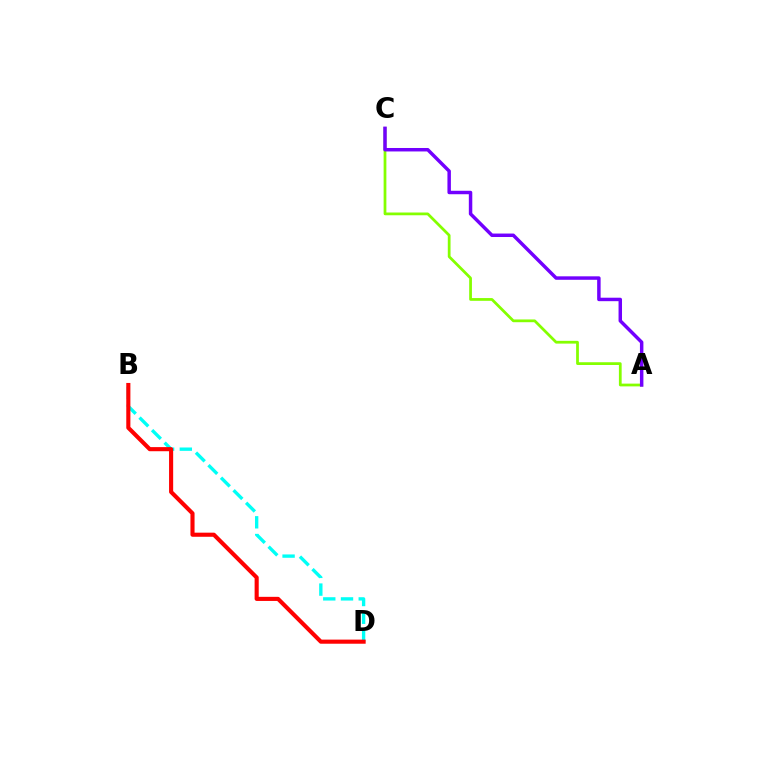{('A', 'C'): [{'color': '#84ff00', 'line_style': 'solid', 'thickness': 1.98}, {'color': '#7200ff', 'line_style': 'solid', 'thickness': 2.49}], ('B', 'D'): [{'color': '#00fff6', 'line_style': 'dashed', 'thickness': 2.41}, {'color': '#ff0000', 'line_style': 'solid', 'thickness': 2.96}]}